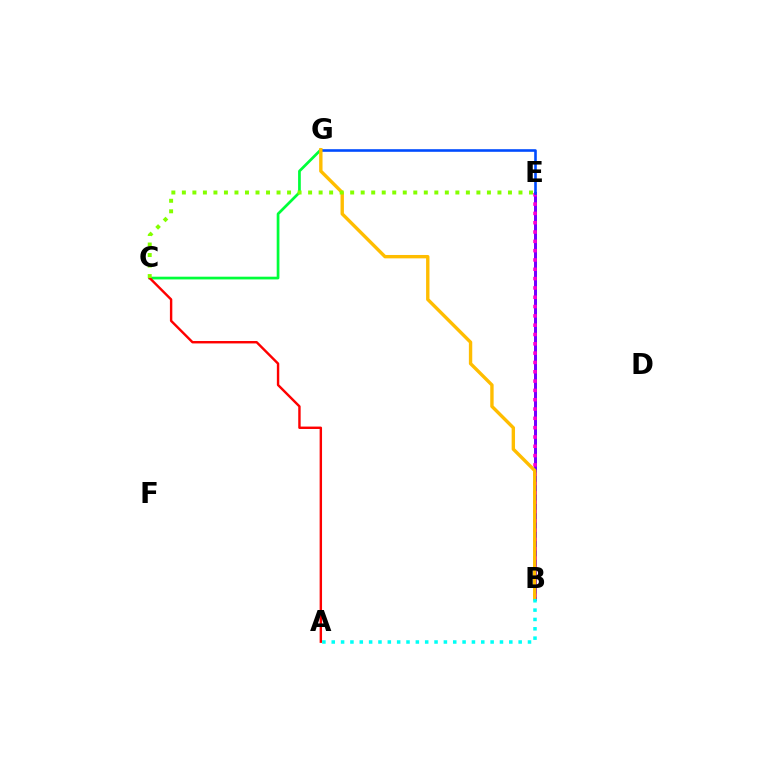{('B', 'E'): [{'color': '#7200ff', 'line_style': 'solid', 'thickness': 2.15}, {'color': '#ff00cf', 'line_style': 'dotted', 'thickness': 2.53}], ('C', 'G'): [{'color': '#00ff39', 'line_style': 'solid', 'thickness': 1.95}], ('A', 'C'): [{'color': '#ff0000', 'line_style': 'solid', 'thickness': 1.74}], ('E', 'G'): [{'color': '#004bff', 'line_style': 'solid', 'thickness': 1.88}], ('B', 'G'): [{'color': '#ffbd00', 'line_style': 'solid', 'thickness': 2.43}], ('C', 'E'): [{'color': '#84ff00', 'line_style': 'dotted', 'thickness': 2.86}], ('A', 'B'): [{'color': '#00fff6', 'line_style': 'dotted', 'thickness': 2.54}]}